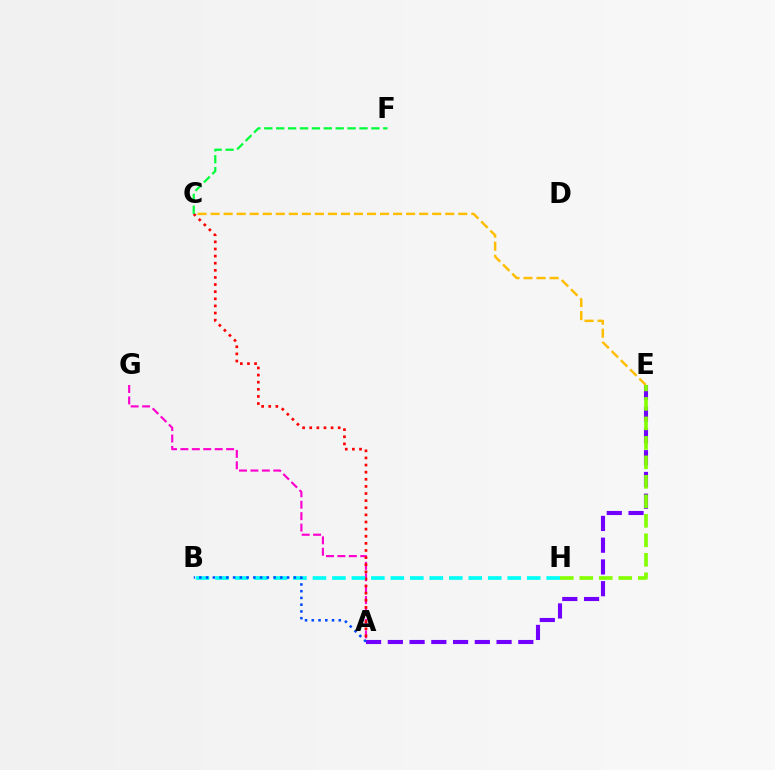{('A', 'G'): [{'color': '#ff00cf', 'line_style': 'dashed', 'thickness': 1.55}], ('A', 'C'): [{'color': '#ff0000', 'line_style': 'dotted', 'thickness': 1.93}], ('A', 'E'): [{'color': '#7200ff', 'line_style': 'dashed', 'thickness': 2.95}], ('C', 'E'): [{'color': '#ffbd00', 'line_style': 'dashed', 'thickness': 1.77}], ('B', 'H'): [{'color': '#00fff6', 'line_style': 'dashed', 'thickness': 2.65}], ('A', 'B'): [{'color': '#004bff', 'line_style': 'dotted', 'thickness': 1.83}], ('C', 'F'): [{'color': '#00ff39', 'line_style': 'dashed', 'thickness': 1.62}], ('E', 'H'): [{'color': '#84ff00', 'line_style': 'dashed', 'thickness': 2.65}]}